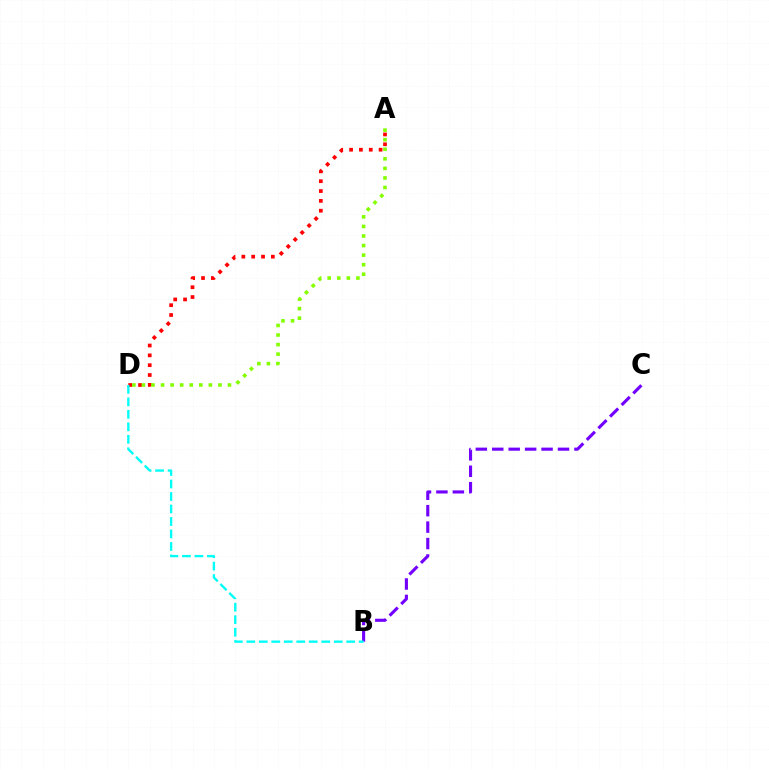{('B', 'C'): [{'color': '#7200ff', 'line_style': 'dashed', 'thickness': 2.23}], ('A', 'D'): [{'color': '#ff0000', 'line_style': 'dotted', 'thickness': 2.67}, {'color': '#84ff00', 'line_style': 'dotted', 'thickness': 2.6}], ('B', 'D'): [{'color': '#00fff6', 'line_style': 'dashed', 'thickness': 1.7}]}